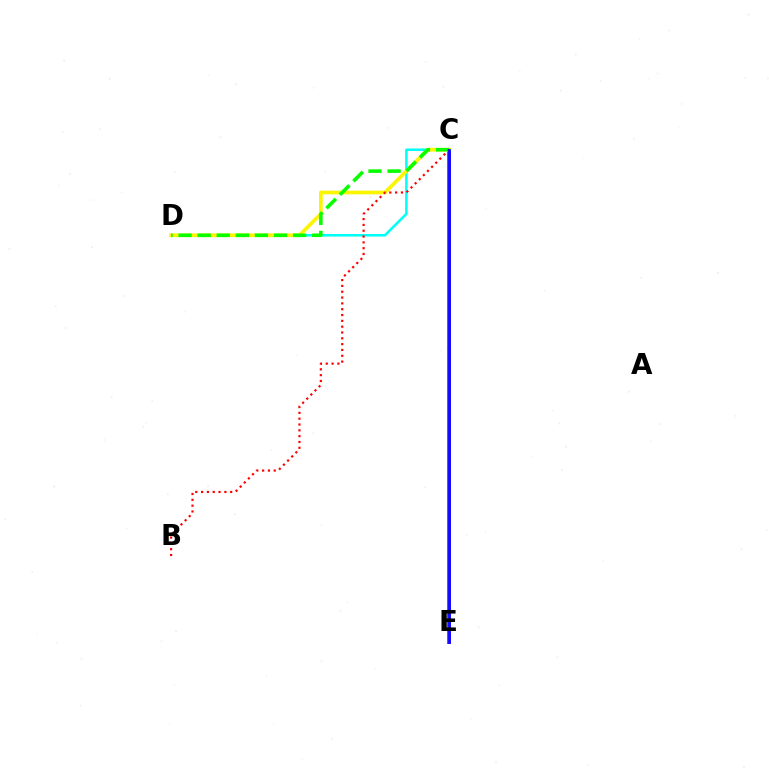{('C', 'D'): [{'color': '#00fff6', 'line_style': 'solid', 'thickness': 1.83}, {'color': '#fcf500', 'line_style': 'solid', 'thickness': 2.65}, {'color': '#08ff00', 'line_style': 'dashed', 'thickness': 2.59}], ('C', 'E'): [{'color': '#ee00ff', 'line_style': 'solid', 'thickness': 2.86}, {'color': '#0010ff', 'line_style': 'solid', 'thickness': 2.02}], ('B', 'C'): [{'color': '#ff0000', 'line_style': 'dotted', 'thickness': 1.58}]}